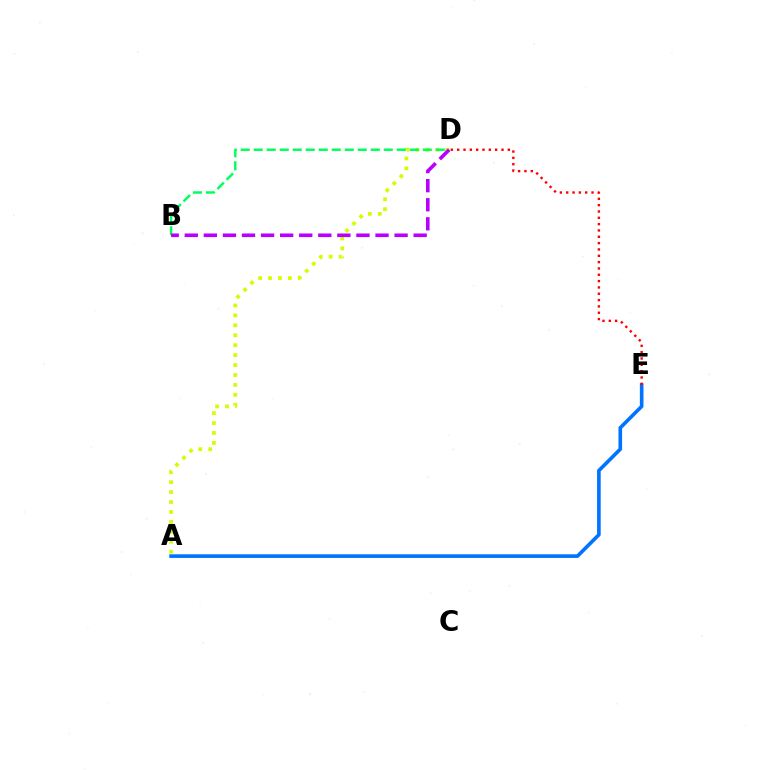{('A', 'E'): [{'color': '#0074ff', 'line_style': 'solid', 'thickness': 2.61}], ('A', 'D'): [{'color': '#d1ff00', 'line_style': 'dotted', 'thickness': 2.7}], ('B', 'D'): [{'color': '#00ff5c', 'line_style': 'dashed', 'thickness': 1.77}, {'color': '#b900ff', 'line_style': 'dashed', 'thickness': 2.59}], ('D', 'E'): [{'color': '#ff0000', 'line_style': 'dotted', 'thickness': 1.72}]}